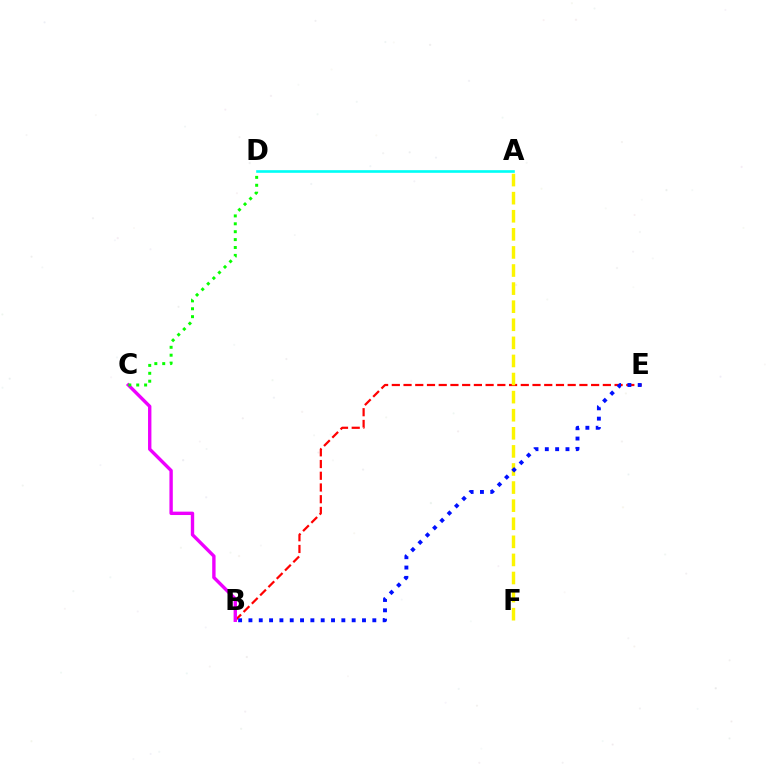{('B', 'E'): [{'color': '#ff0000', 'line_style': 'dashed', 'thickness': 1.59}, {'color': '#0010ff', 'line_style': 'dotted', 'thickness': 2.81}], ('B', 'C'): [{'color': '#ee00ff', 'line_style': 'solid', 'thickness': 2.43}], ('A', 'D'): [{'color': '#00fff6', 'line_style': 'solid', 'thickness': 1.89}], ('A', 'F'): [{'color': '#fcf500', 'line_style': 'dashed', 'thickness': 2.46}], ('C', 'D'): [{'color': '#08ff00', 'line_style': 'dotted', 'thickness': 2.15}]}